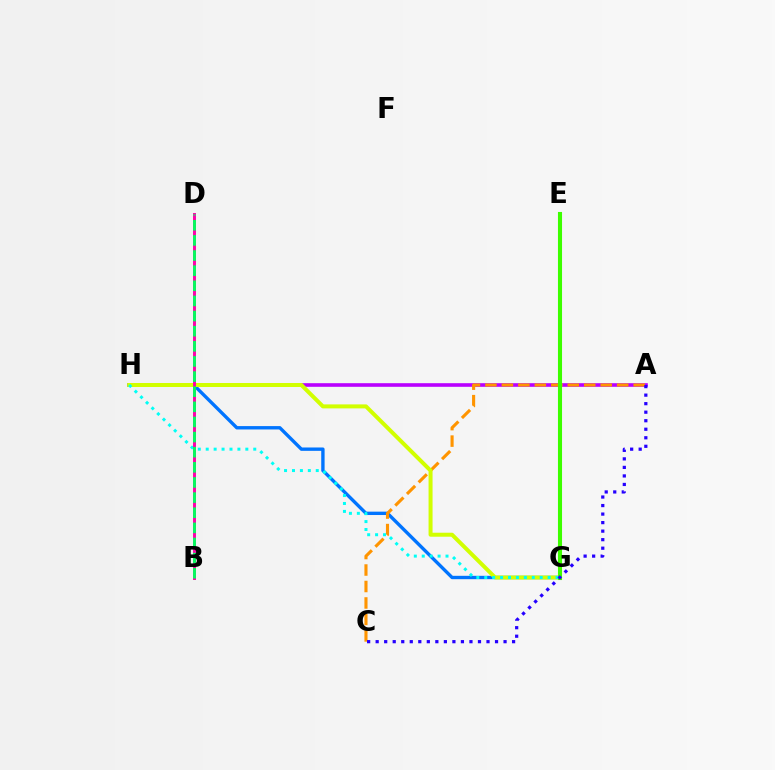{('A', 'H'): [{'color': '#b900ff', 'line_style': 'solid', 'thickness': 2.6}], ('E', 'G'): [{'color': '#ff0000', 'line_style': 'dotted', 'thickness': 1.63}, {'color': '#3dff00', 'line_style': 'solid', 'thickness': 2.94}], ('G', 'H'): [{'color': '#0074ff', 'line_style': 'solid', 'thickness': 2.42}, {'color': '#d1ff00', 'line_style': 'solid', 'thickness': 2.88}, {'color': '#00fff6', 'line_style': 'dotted', 'thickness': 2.15}], ('A', 'C'): [{'color': '#ff9400', 'line_style': 'dashed', 'thickness': 2.24}, {'color': '#2500ff', 'line_style': 'dotted', 'thickness': 2.32}], ('B', 'D'): [{'color': '#ff00ac', 'line_style': 'solid', 'thickness': 2.14}, {'color': '#00ff5c', 'line_style': 'dashed', 'thickness': 2.05}]}